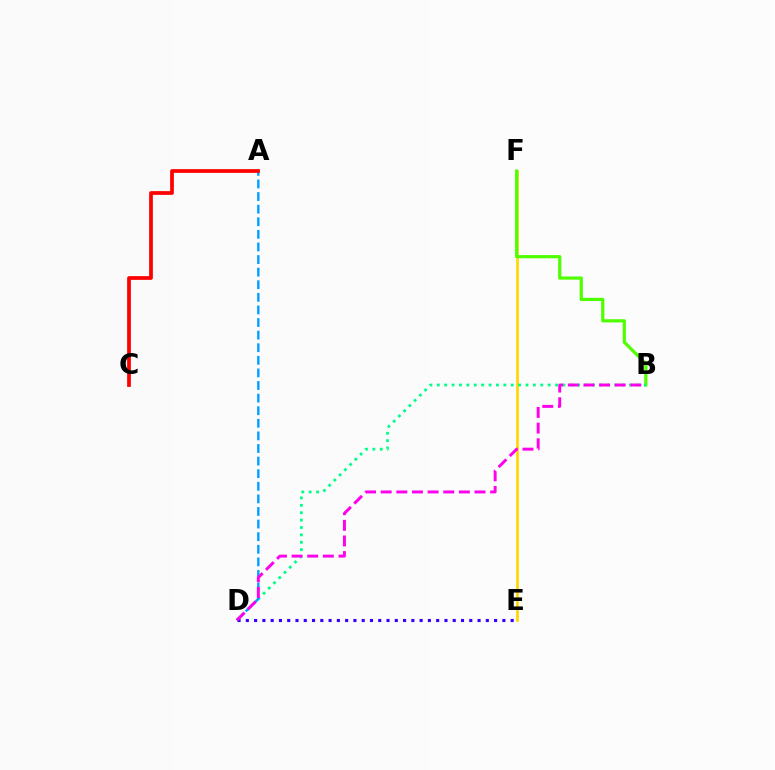{('E', 'F'): [{'color': '#ffd500', 'line_style': 'solid', 'thickness': 1.9}], ('B', 'F'): [{'color': '#4fff00', 'line_style': 'solid', 'thickness': 2.3}], ('B', 'D'): [{'color': '#00ff86', 'line_style': 'dotted', 'thickness': 2.01}, {'color': '#ff00ed', 'line_style': 'dashed', 'thickness': 2.12}], ('D', 'E'): [{'color': '#3700ff', 'line_style': 'dotted', 'thickness': 2.25}], ('A', 'D'): [{'color': '#009eff', 'line_style': 'dashed', 'thickness': 1.71}], ('A', 'C'): [{'color': '#ff0000', 'line_style': 'solid', 'thickness': 2.69}]}